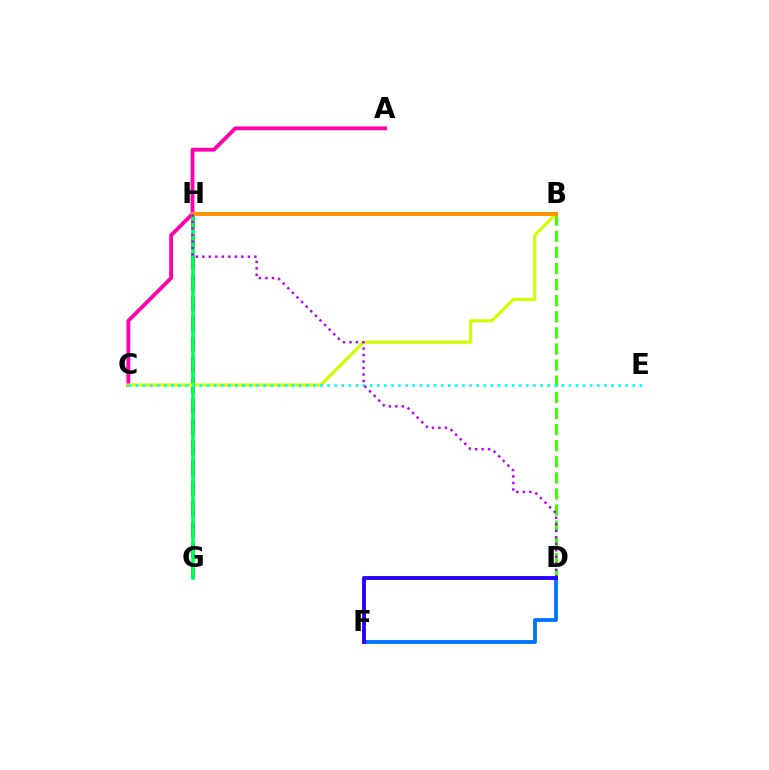{('D', 'F'): [{'color': '#0074ff', 'line_style': 'solid', 'thickness': 2.74}, {'color': '#2500ff', 'line_style': 'solid', 'thickness': 2.78}], ('G', 'H'): [{'color': '#ff0000', 'line_style': 'dashed', 'thickness': 2.79}, {'color': '#00ff5c', 'line_style': 'solid', 'thickness': 2.63}], ('A', 'C'): [{'color': '#ff00ac', 'line_style': 'solid', 'thickness': 2.75}], ('B', 'D'): [{'color': '#3dff00', 'line_style': 'dashed', 'thickness': 2.19}], ('B', 'C'): [{'color': '#d1ff00', 'line_style': 'solid', 'thickness': 2.26}], ('B', 'H'): [{'color': '#ff9400', 'line_style': 'solid', 'thickness': 2.87}], ('C', 'E'): [{'color': '#00fff6', 'line_style': 'dotted', 'thickness': 1.93}], ('D', 'H'): [{'color': '#b900ff', 'line_style': 'dotted', 'thickness': 1.77}]}